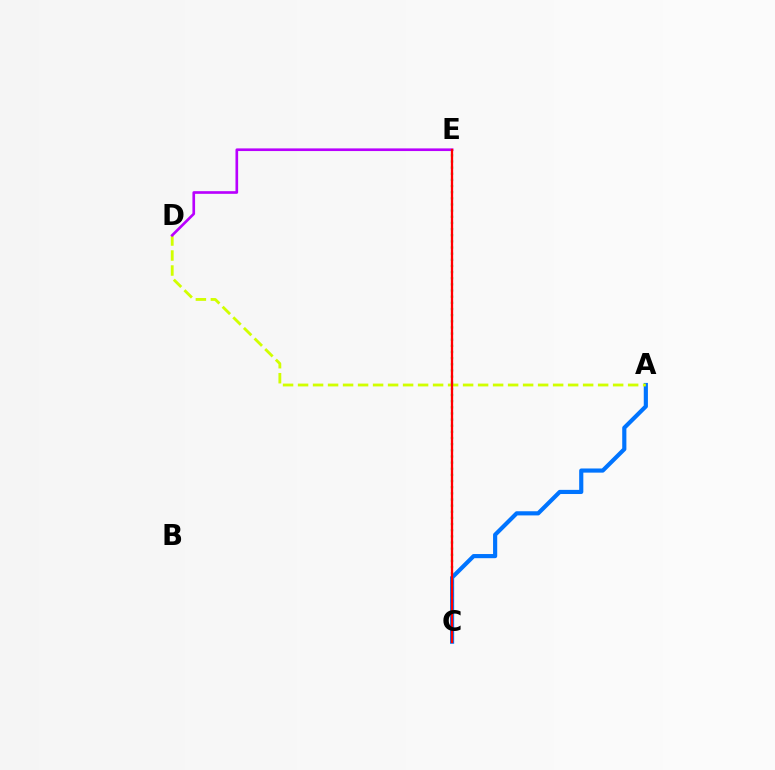{('A', 'C'): [{'color': '#0074ff', 'line_style': 'solid', 'thickness': 2.99}], ('A', 'D'): [{'color': '#d1ff00', 'line_style': 'dashed', 'thickness': 2.04}], ('D', 'E'): [{'color': '#b900ff', 'line_style': 'solid', 'thickness': 1.91}], ('C', 'E'): [{'color': '#00ff5c', 'line_style': 'dotted', 'thickness': 1.67}, {'color': '#ff0000', 'line_style': 'solid', 'thickness': 1.65}]}